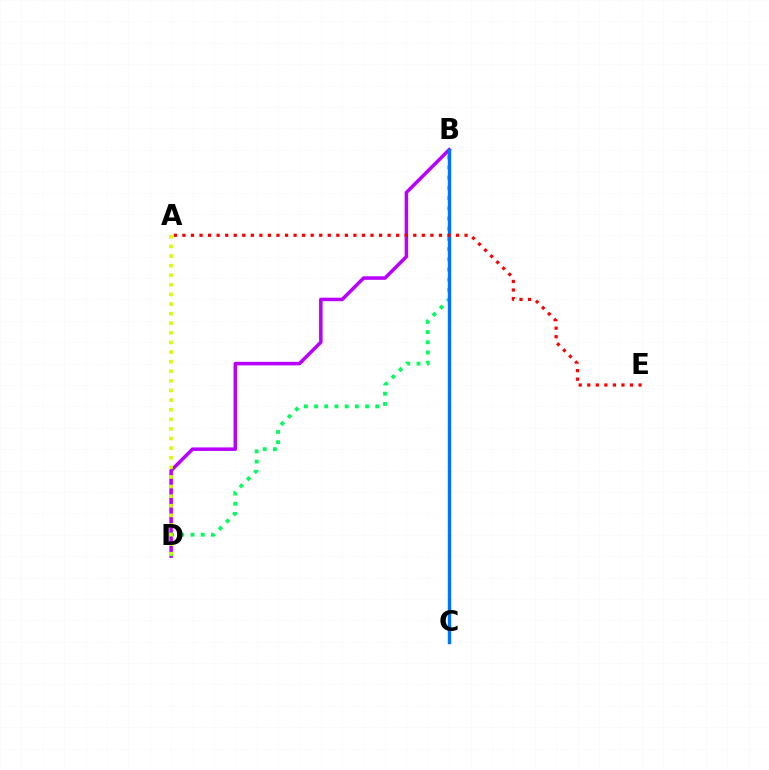{('B', 'D'): [{'color': '#b900ff', 'line_style': 'solid', 'thickness': 2.53}, {'color': '#00ff5c', 'line_style': 'dotted', 'thickness': 2.77}], ('A', 'D'): [{'color': '#d1ff00', 'line_style': 'dotted', 'thickness': 2.61}], ('B', 'C'): [{'color': '#0074ff', 'line_style': 'solid', 'thickness': 2.45}], ('A', 'E'): [{'color': '#ff0000', 'line_style': 'dotted', 'thickness': 2.32}]}